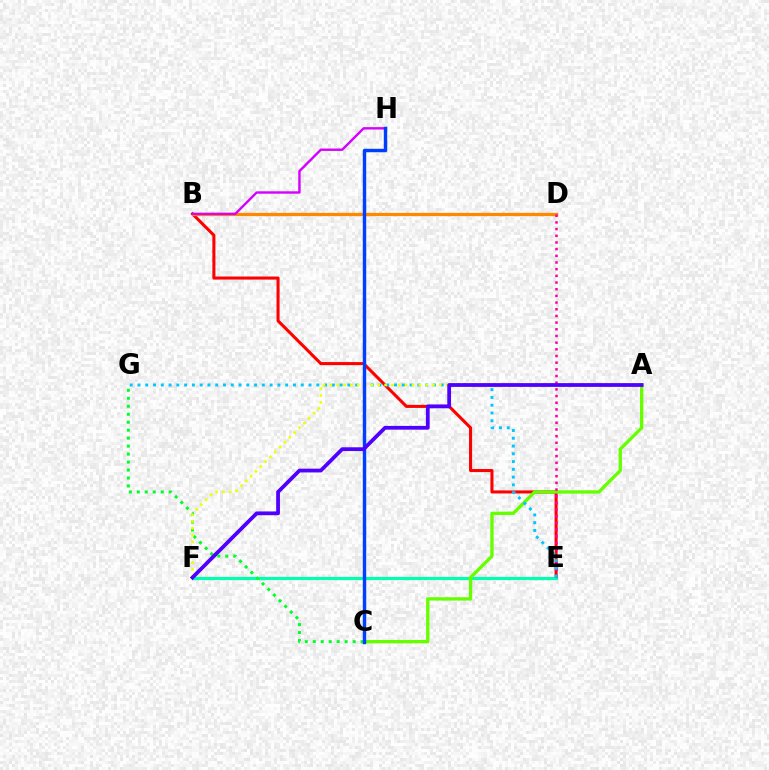{('B', 'E'): [{'color': '#ff0000', 'line_style': 'solid', 'thickness': 2.2}], ('B', 'D'): [{'color': '#ff8800', 'line_style': 'solid', 'thickness': 2.36}], ('E', 'F'): [{'color': '#00ffaf', 'line_style': 'solid', 'thickness': 2.27}], ('A', 'C'): [{'color': '#66ff00', 'line_style': 'solid', 'thickness': 2.4}], ('C', 'G'): [{'color': '#00ff27', 'line_style': 'dotted', 'thickness': 2.17}], ('B', 'H'): [{'color': '#d600ff', 'line_style': 'solid', 'thickness': 1.72}], ('D', 'E'): [{'color': '#ff00a0', 'line_style': 'dotted', 'thickness': 1.81}], ('E', 'G'): [{'color': '#00c7ff', 'line_style': 'dotted', 'thickness': 2.11}], ('A', 'F'): [{'color': '#eeff00', 'line_style': 'dotted', 'thickness': 1.86}, {'color': '#4f00ff', 'line_style': 'solid', 'thickness': 2.71}], ('C', 'H'): [{'color': '#003fff', 'line_style': 'solid', 'thickness': 2.47}]}